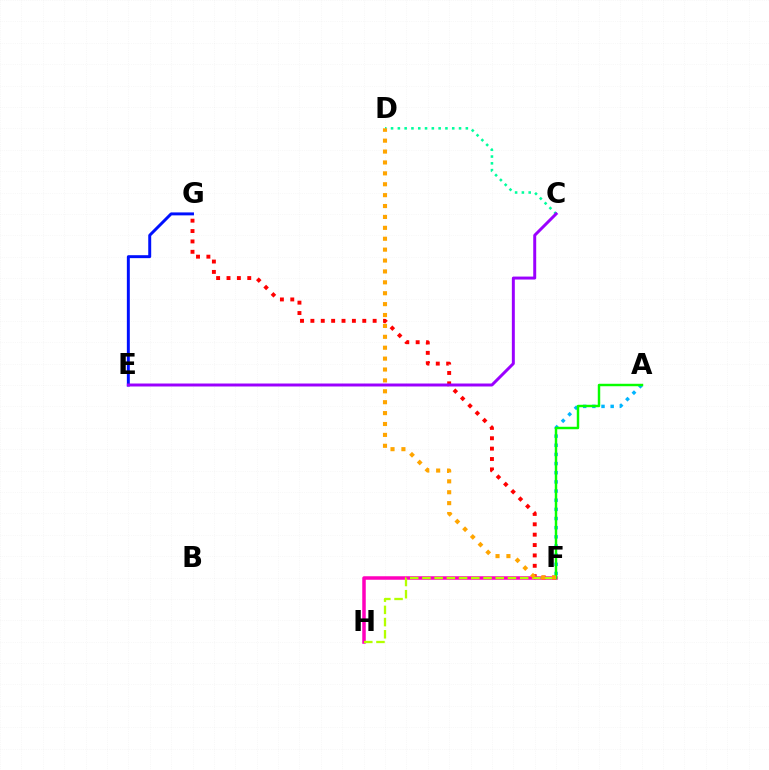{('C', 'D'): [{'color': '#00ff9d', 'line_style': 'dotted', 'thickness': 1.85}], ('F', 'G'): [{'color': '#ff0000', 'line_style': 'dotted', 'thickness': 2.82}], ('E', 'G'): [{'color': '#0010ff', 'line_style': 'solid', 'thickness': 2.13}], ('F', 'H'): [{'color': '#ff00bd', 'line_style': 'solid', 'thickness': 2.52}, {'color': '#b3ff00', 'line_style': 'dashed', 'thickness': 1.66}], ('C', 'E'): [{'color': '#9b00ff', 'line_style': 'solid', 'thickness': 2.14}], ('A', 'F'): [{'color': '#00b5ff', 'line_style': 'dotted', 'thickness': 2.49}, {'color': '#08ff00', 'line_style': 'solid', 'thickness': 1.76}], ('D', 'F'): [{'color': '#ffa500', 'line_style': 'dotted', 'thickness': 2.96}]}